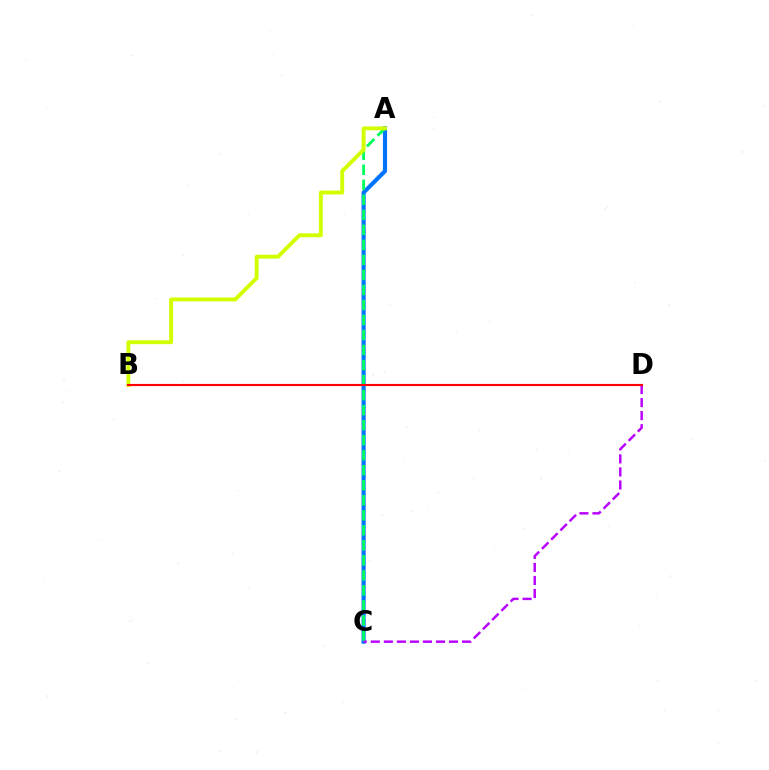{('A', 'C'): [{'color': '#0074ff', 'line_style': 'solid', 'thickness': 2.97}, {'color': '#00ff5c', 'line_style': 'dashed', 'thickness': 2.04}], ('C', 'D'): [{'color': '#b900ff', 'line_style': 'dashed', 'thickness': 1.77}], ('A', 'B'): [{'color': '#d1ff00', 'line_style': 'solid', 'thickness': 2.8}], ('B', 'D'): [{'color': '#ff0000', 'line_style': 'solid', 'thickness': 1.53}]}